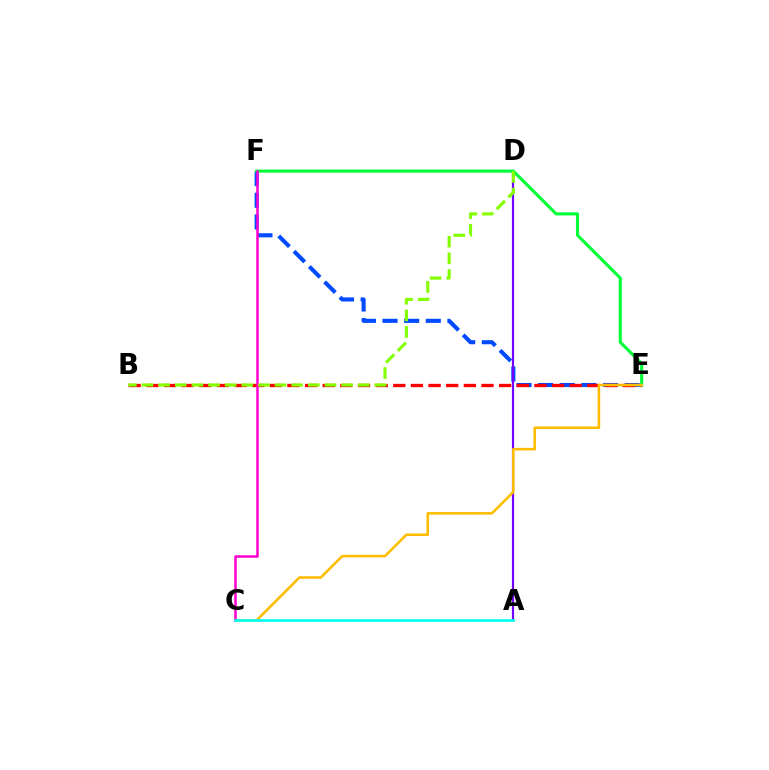{('E', 'F'): [{'color': '#004bff', 'line_style': 'dashed', 'thickness': 2.94}, {'color': '#00ff39', 'line_style': 'solid', 'thickness': 2.23}], ('B', 'E'): [{'color': '#ff0000', 'line_style': 'dashed', 'thickness': 2.4}], ('A', 'D'): [{'color': '#7200ff', 'line_style': 'solid', 'thickness': 1.57}], ('C', 'E'): [{'color': '#ffbd00', 'line_style': 'solid', 'thickness': 1.85}], ('C', 'F'): [{'color': '#ff00cf', 'line_style': 'solid', 'thickness': 1.8}], ('B', 'D'): [{'color': '#84ff00', 'line_style': 'dashed', 'thickness': 2.26}], ('A', 'C'): [{'color': '#00fff6', 'line_style': 'solid', 'thickness': 1.93}]}